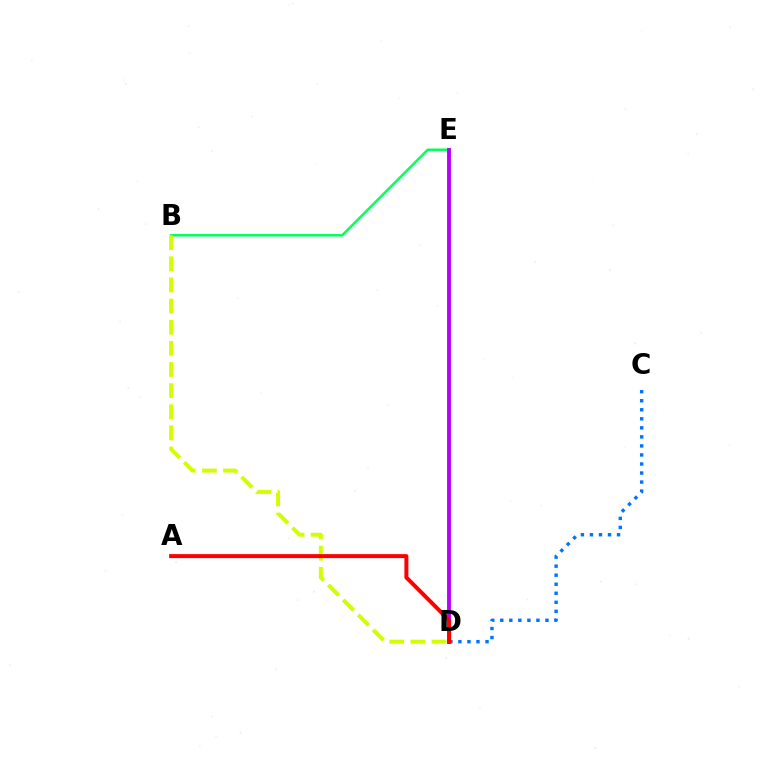{('B', 'E'): [{'color': '#00ff5c', 'line_style': 'solid', 'thickness': 1.77}], ('C', 'D'): [{'color': '#0074ff', 'line_style': 'dotted', 'thickness': 2.46}], ('B', 'D'): [{'color': '#d1ff00', 'line_style': 'dashed', 'thickness': 2.87}], ('D', 'E'): [{'color': '#b900ff', 'line_style': 'solid', 'thickness': 2.79}], ('A', 'D'): [{'color': '#ff0000', 'line_style': 'solid', 'thickness': 2.87}]}